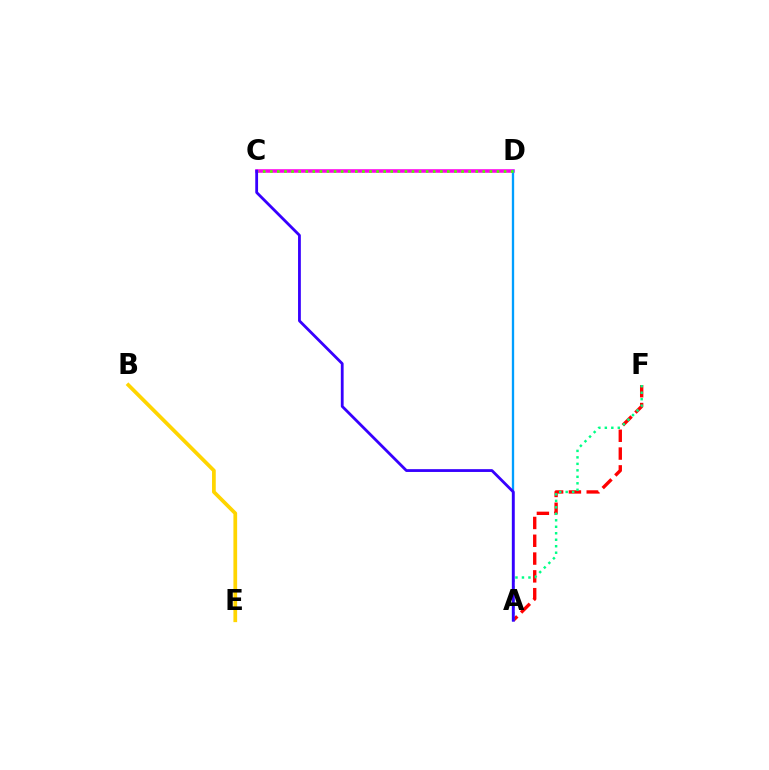{('C', 'D'): [{'color': '#ff00ed', 'line_style': 'solid', 'thickness': 2.57}, {'color': '#4fff00', 'line_style': 'dotted', 'thickness': 1.92}], ('A', 'F'): [{'color': '#ff0000', 'line_style': 'dashed', 'thickness': 2.42}, {'color': '#00ff86', 'line_style': 'dotted', 'thickness': 1.76}], ('A', 'D'): [{'color': '#009eff', 'line_style': 'solid', 'thickness': 1.67}], ('B', 'E'): [{'color': '#ffd500', 'line_style': 'solid', 'thickness': 2.68}], ('A', 'C'): [{'color': '#3700ff', 'line_style': 'solid', 'thickness': 2.02}]}